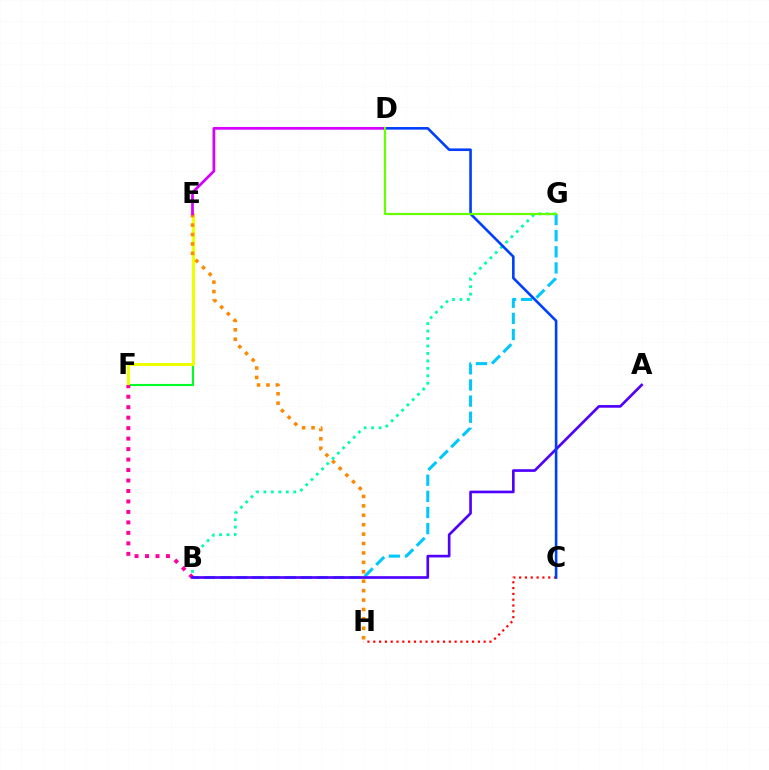{('E', 'F'): [{'color': '#00ff27', 'line_style': 'solid', 'thickness': 1.53}, {'color': '#eeff00', 'line_style': 'solid', 'thickness': 2.19}], ('B', 'G'): [{'color': '#00c7ff', 'line_style': 'dashed', 'thickness': 2.19}, {'color': '#00ffaf', 'line_style': 'dotted', 'thickness': 2.03}], ('B', 'F'): [{'color': '#ff00a0', 'line_style': 'dotted', 'thickness': 2.85}], ('E', 'H'): [{'color': '#ff8800', 'line_style': 'dotted', 'thickness': 2.56}], ('D', 'E'): [{'color': '#d600ff', 'line_style': 'solid', 'thickness': 1.98}], ('C', 'H'): [{'color': '#ff0000', 'line_style': 'dotted', 'thickness': 1.58}], ('A', 'B'): [{'color': '#4f00ff', 'line_style': 'solid', 'thickness': 1.91}], ('C', 'D'): [{'color': '#003fff', 'line_style': 'solid', 'thickness': 1.88}], ('D', 'G'): [{'color': '#66ff00', 'line_style': 'solid', 'thickness': 1.6}]}